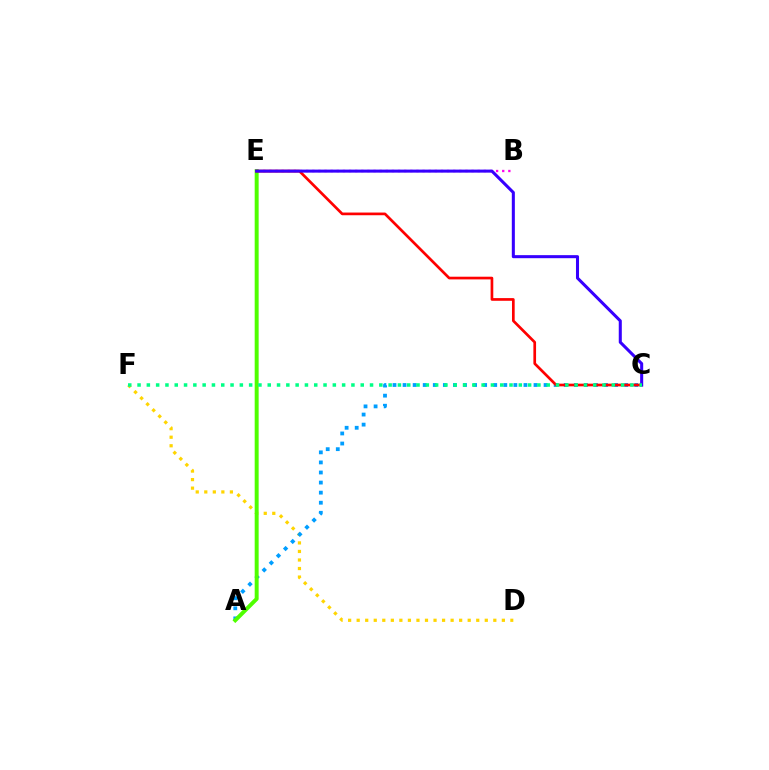{('D', 'F'): [{'color': '#ffd500', 'line_style': 'dotted', 'thickness': 2.32}], ('B', 'E'): [{'color': '#ff00ed', 'line_style': 'dotted', 'thickness': 1.66}], ('A', 'C'): [{'color': '#009eff', 'line_style': 'dotted', 'thickness': 2.74}], ('A', 'E'): [{'color': '#4fff00', 'line_style': 'solid', 'thickness': 2.85}], ('C', 'E'): [{'color': '#ff0000', 'line_style': 'solid', 'thickness': 1.94}, {'color': '#3700ff', 'line_style': 'solid', 'thickness': 2.19}], ('C', 'F'): [{'color': '#00ff86', 'line_style': 'dotted', 'thickness': 2.53}]}